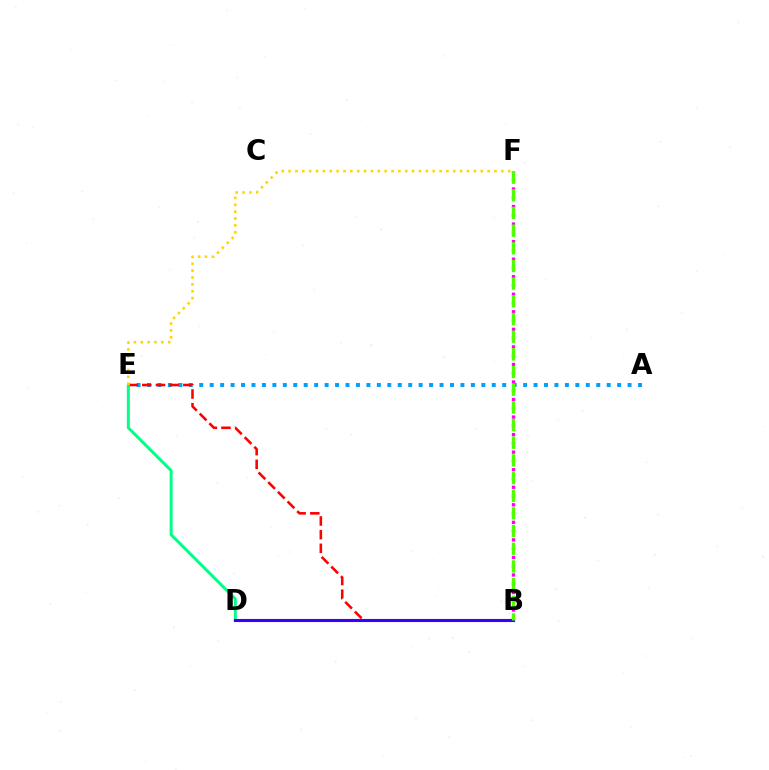{('A', 'E'): [{'color': '#009eff', 'line_style': 'dotted', 'thickness': 2.84}], ('B', 'F'): [{'color': '#ff00ed', 'line_style': 'dotted', 'thickness': 2.38}, {'color': '#4fff00', 'line_style': 'dashed', 'thickness': 2.4}], ('B', 'E'): [{'color': '#ff0000', 'line_style': 'dashed', 'thickness': 1.86}], ('D', 'E'): [{'color': '#00ff86', 'line_style': 'solid', 'thickness': 2.15}], ('B', 'D'): [{'color': '#3700ff', 'line_style': 'solid', 'thickness': 2.22}], ('E', 'F'): [{'color': '#ffd500', 'line_style': 'dotted', 'thickness': 1.86}]}